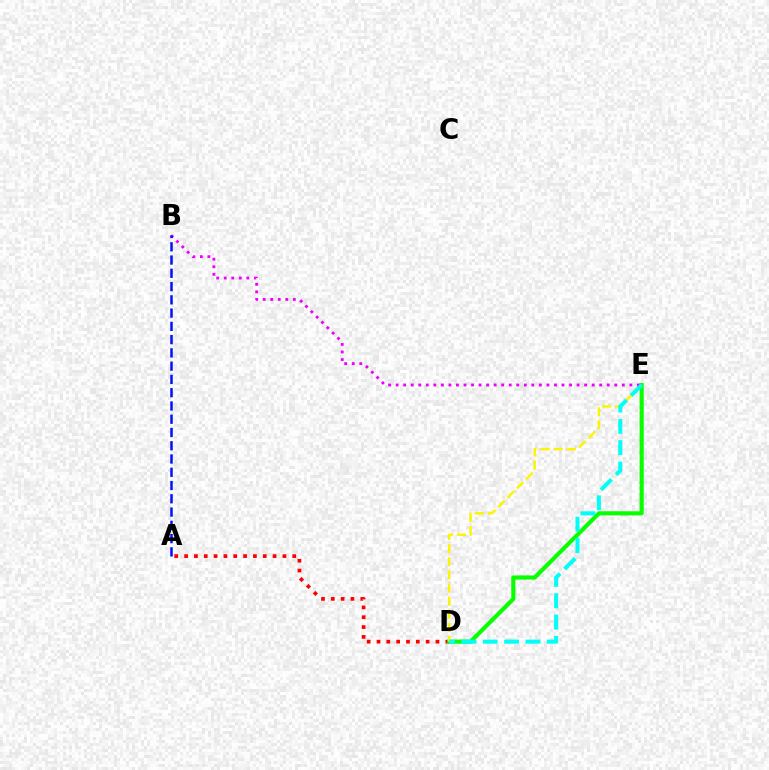{('A', 'D'): [{'color': '#ff0000', 'line_style': 'dotted', 'thickness': 2.67}], ('D', 'E'): [{'color': '#08ff00', 'line_style': 'solid', 'thickness': 2.97}, {'color': '#fcf500', 'line_style': 'dashed', 'thickness': 1.78}, {'color': '#00fff6', 'line_style': 'dashed', 'thickness': 2.9}], ('B', 'E'): [{'color': '#ee00ff', 'line_style': 'dotted', 'thickness': 2.05}], ('A', 'B'): [{'color': '#0010ff', 'line_style': 'dashed', 'thickness': 1.8}]}